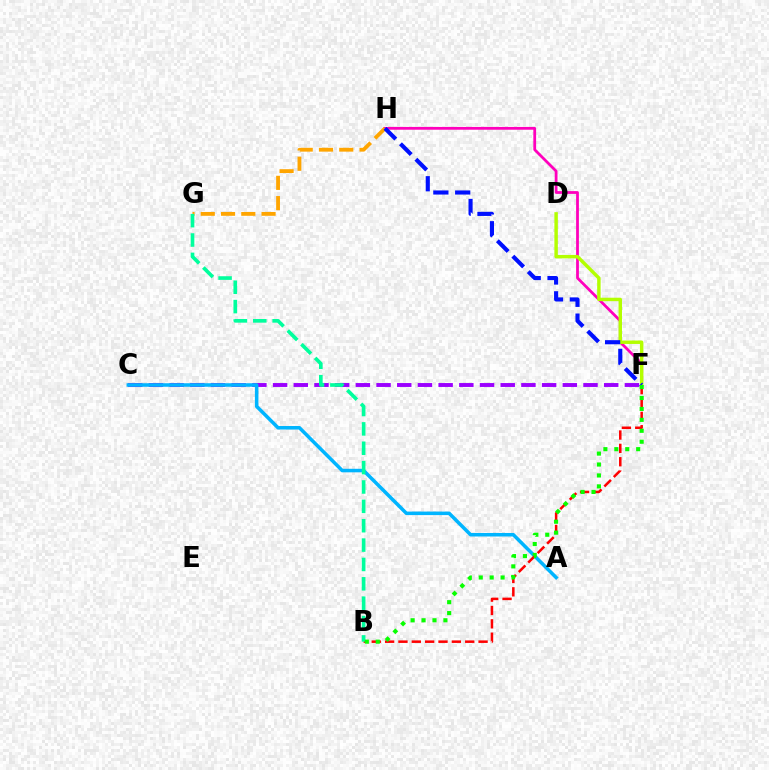{('F', 'H'): [{'color': '#ff00bd', 'line_style': 'solid', 'thickness': 2.0}, {'color': '#0010ff', 'line_style': 'dashed', 'thickness': 2.97}], ('C', 'F'): [{'color': '#9b00ff', 'line_style': 'dashed', 'thickness': 2.81}], ('D', 'F'): [{'color': '#b3ff00', 'line_style': 'solid', 'thickness': 2.48}], ('G', 'H'): [{'color': '#ffa500', 'line_style': 'dashed', 'thickness': 2.75}], ('A', 'C'): [{'color': '#00b5ff', 'line_style': 'solid', 'thickness': 2.54}], ('B', 'F'): [{'color': '#ff0000', 'line_style': 'dashed', 'thickness': 1.81}, {'color': '#08ff00', 'line_style': 'dotted', 'thickness': 2.97}], ('B', 'G'): [{'color': '#00ff9d', 'line_style': 'dashed', 'thickness': 2.63}]}